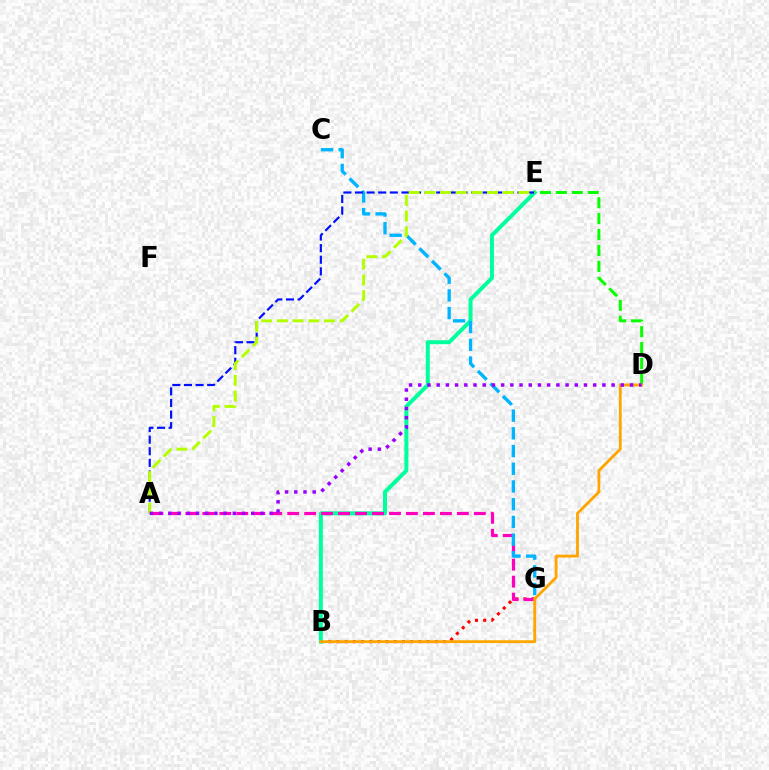{('B', 'G'): [{'color': '#ff0000', 'line_style': 'dotted', 'thickness': 2.23}], ('B', 'E'): [{'color': '#00ff9d', 'line_style': 'solid', 'thickness': 2.88}], ('A', 'G'): [{'color': '#ff00bd', 'line_style': 'dashed', 'thickness': 2.31}], ('D', 'E'): [{'color': '#08ff00', 'line_style': 'dashed', 'thickness': 2.16}], ('C', 'G'): [{'color': '#00b5ff', 'line_style': 'dashed', 'thickness': 2.41}], ('A', 'E'): [{'color': '#0010ff', 'line_style': 'dashed', 'thickness': 1.58}, {'color': '#b3ff00', 'line_style': 'dashed', 'thickness': 2.13}], ('B', 'D'): [{'color': '#ffa500', 'line_style': 'solid', 'thickness': 2.03}], ('A', 'D'): [{'color': '#9b00ff', 'line_style': 'dotted', 'thickness': 2.5}]}